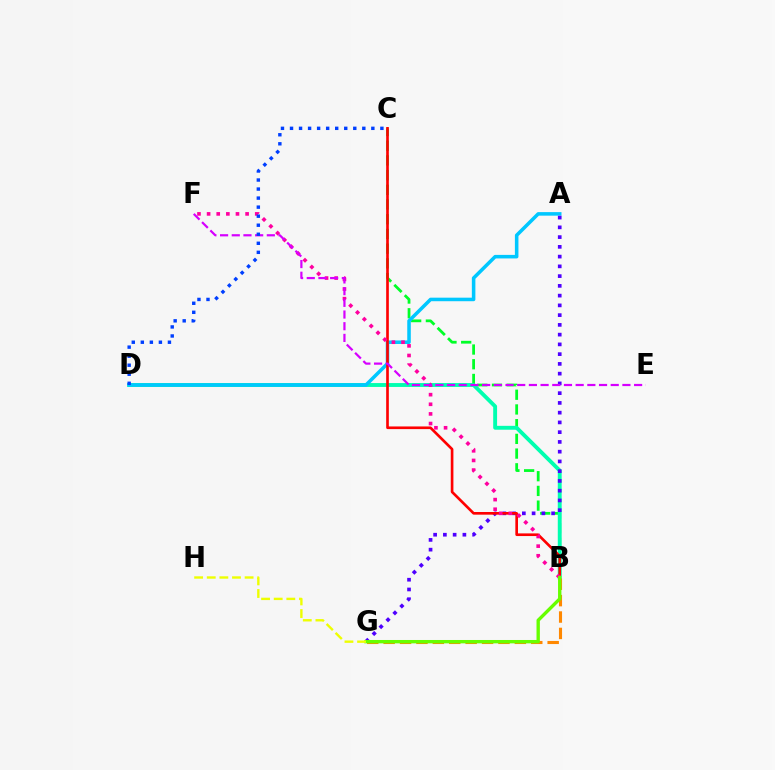{('B', 'C'): [{'color': '#00ff27', 'line_style': 'dashed', 'thickness': 2.0}, {'color': '#ff0000', 'line_style': 'solid', 'thickness': 1.91}], ('B', 'D'): [{'color': '#00ffaf', 'line_style': 'solid', 'thickness': 2.79}], ('A', 'D'): [{'color': '#00c7ff', 'line_style': 'solid', 'thickness': 2.55}], ('B', 'G'): [{'color': '#ff8800', 'line_style': 'dashed', 'thickness': 2.23}, {'color': '#66ff00', 'line_style': 'solid', 'thickness': 2.42}], ('A', 'G'): [{'color': '#4f00ff', 'line_style': 'dotted', 'thickness': 2.65}], ('B', 'F'): [{'color': '#ff00a0', 'line_style': 'dotted', 'thickness': 2.62}], ('E', 'F'): [{'color': '#d600ff', 'line_style': 'dashed', 'thickness': 1.59}], ('G', 'H'): [{'color': '#eeff00', 'line_style': 'dashed', 'thickness': 1.71}], ('C', 'D'): [{'color': '#003fff', 'line_style': 'dotted', 'thickness': 2.46}]}